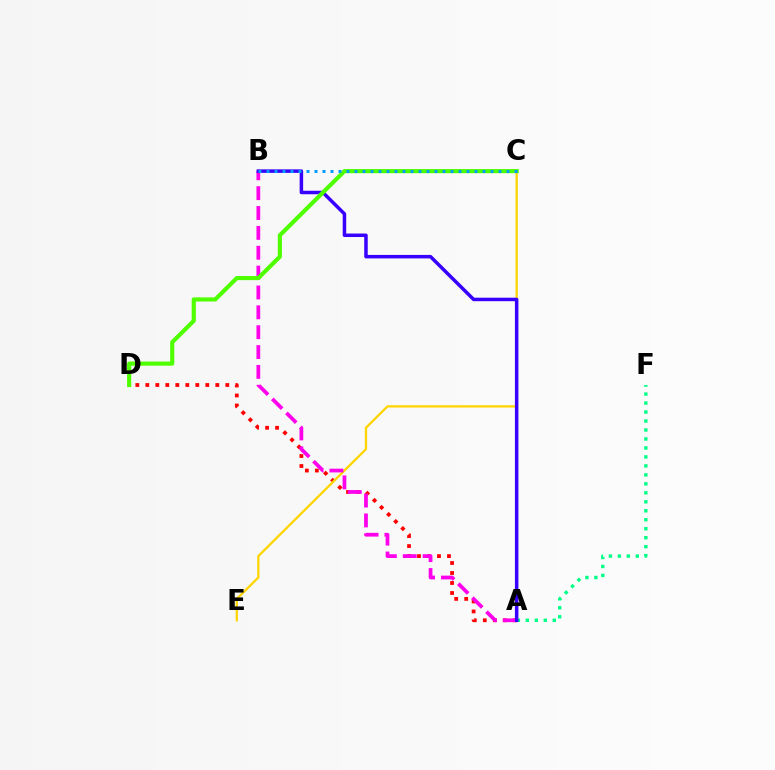{('A', 'D'): [{'color': '#ff0000', 'line_style': 'dotted', 'thickness': 2.72}], ('A', 'F'): [{'color': '#00ff86', 'line_style': 'dotted', 'thickness': 2.44}], ('C', 'E'): [{'color': '#ffd500', 'line_style': 'solid', 'thickness': 1.65}], ('A', 'B'): [{'color': '#ff00ed', 'line_style': 'dashed', 'thickness': 2.7}, {'color': '#3700ff', 'line_style': 'solid', 'thickness': 2.51}], ('C', 'D'): [{'color': '#4fff00', 'line_style': 'solid', 'thickness': 2.98}], ('B', 'C'): [{'color': '#009eff', 'line_style': 'dotted', 'thickness': 2.17}]}